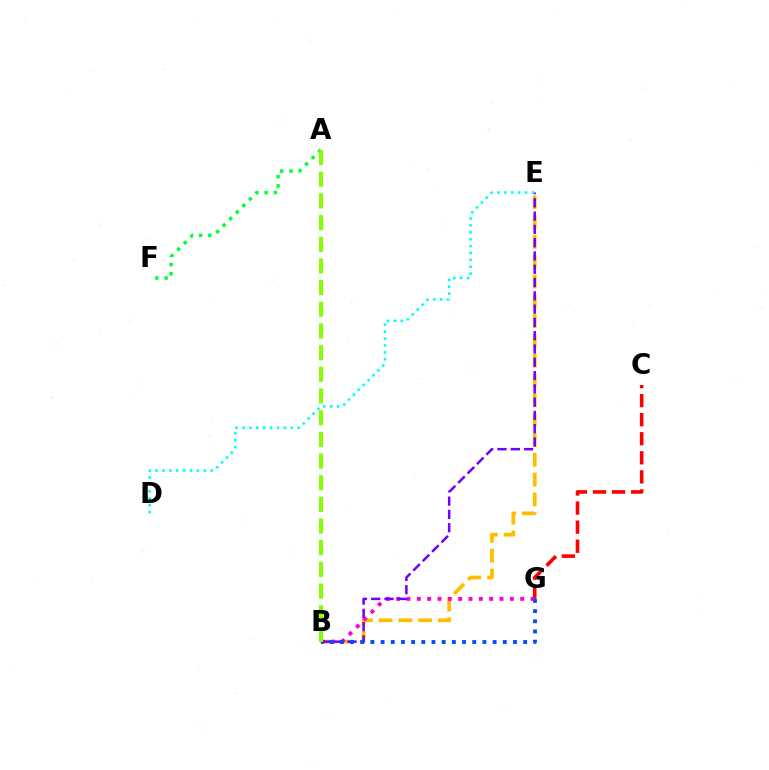{('C', 'G'): [{'color': '#ff0000', 'line_style': 'dashed', 'thickness': 2.59}], ('B', 'E'): [{'color': '#ffbd00', 'line_style': 'dashed', 'thickness': 2.69}, {'color': '#7200ff', 'line_style': 'dashed', 'thickness': 1.81}], ('B', 'G'): [{'color': '#ff00cf', 'line_style': 'dotted', 'thickness': 2.81}, {'color': '#004bff', 'line_style': 'dotted', 'thickness': 2.77}], ('A', 'F'): [{'color': '#00ff39', 'line_style': 'dotted', 'thickness': 2.51}], ('D', 'E'): [{'color': '#00fff6', 'line_style': 'dotted', 'thickness': 1.87}], ('A', 'B'): [{'color': '#84ff00', 'line_style': 'dashed', 'thickness': 2.94}]}